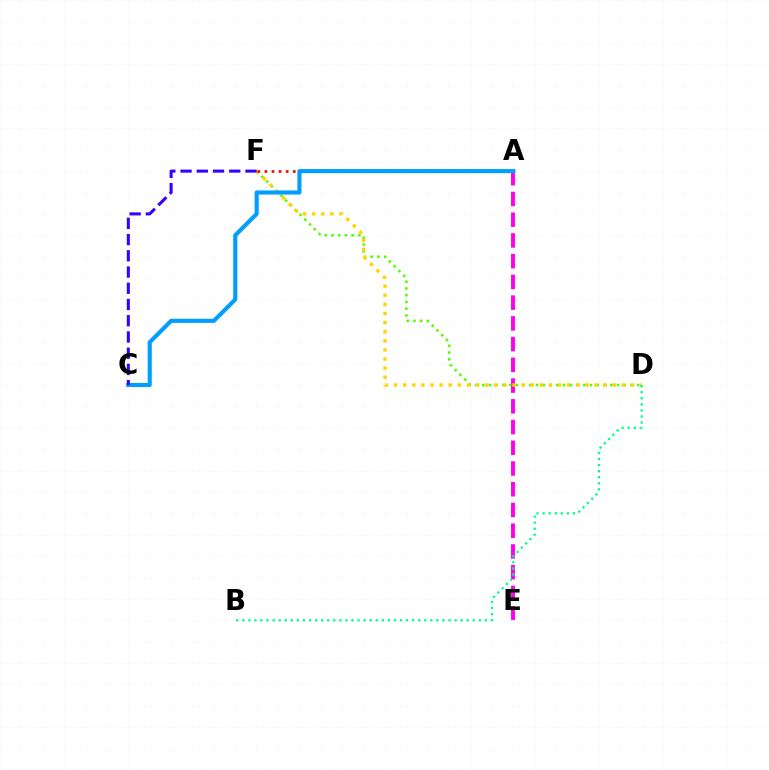{('A', 'E'): [{'color': '#ff00ed', 'line_style': 'dashed', 'thickness': 2.82}], ('D', 'F'): [{'color': '#4fff00', 'line_style': 'dotted', 'thickness': 1.83}, {'color': '#ffd500', 'line_style': 'dotted', 'thickness': 2.48}], ('A', 'F'): [{'color': '#ff0000', 'line_style': 'dotted', 'thickness': 1.93}], ('A', 'C'): [{'color': '#009eff', 'line_style': 'solid', 'thickness': 2.96}], ('C', 'F'): [{'color': '#3700ff', 'line_style': 'dashed', 'thickness': 2.21}], ('B', 'D'): [{'color': '#00ff86', 'line_style': 'dotted', 'thickness': 1.65}]}